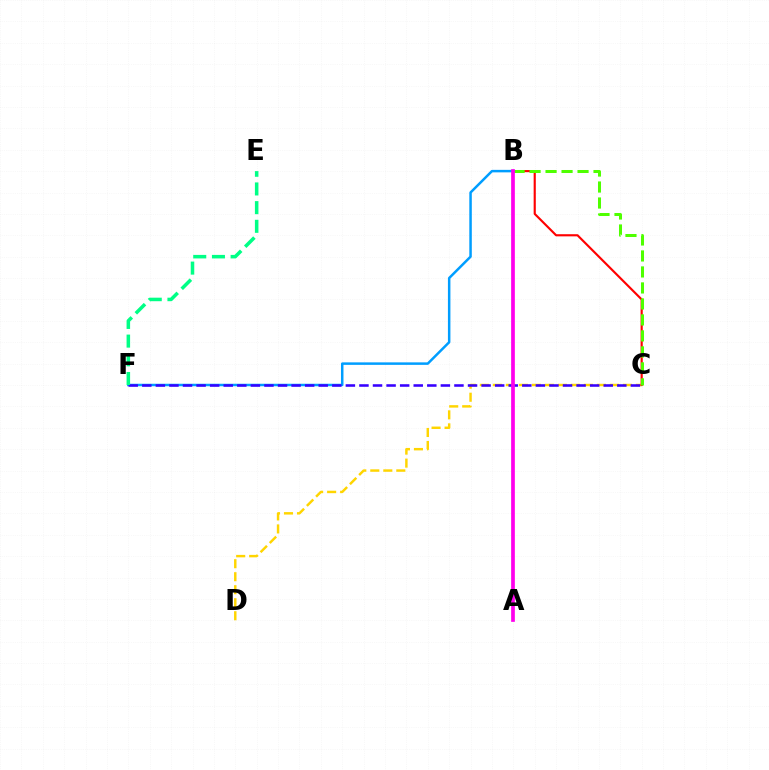{('C', 'D'): [{'color': '#ffd500', 'line_style': 'dashed', 'thickness': 1.77}], ('B', 'C'): [{'color': '#ff0000', 'line_style': 'solid', 'thickness': 1.54}, {'color': '#4fff00', 'line_style': 'dashed', 'thickness': 2.17}], ('B', 'F'): [{'color': '#009eff', 'line_style': 'solid', 'thickness': 1.8}], ('C', 'F'): [{'color': '#3700ff', 'line_style': 'dashed', 'thickness': 1.84}], ('A', 'B'): [{'color': '#ff00ed', 'line_style': 'solid', 'thickness': 2.67}], ('E', 'F'): [{'color': '#00ff86', 'line_style': 'dashed', 'thickness': 2.54}]}